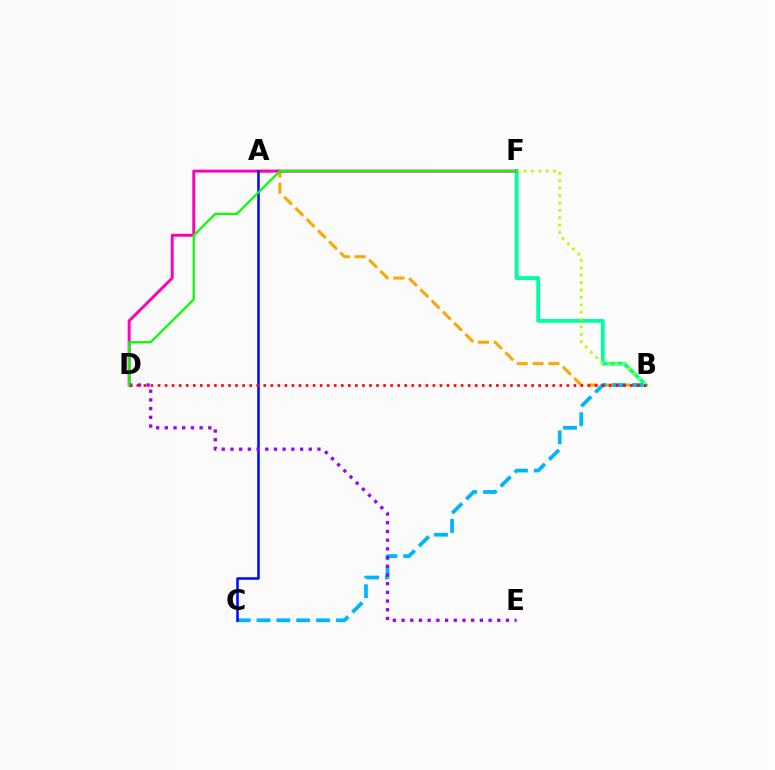{('A', 'B'): [{'color': '#ffa500', 'line_style': 'dashed', 'thickness': 2.15}], ('B', 'F'): [{'color': '#00ff9d', 'line_style': 'solid', 'thickness': 2.75}, {'color': '#b3ff00', 'line_style': 'dotted', 'thickness': 2.01}], ('B', 'C'): [{'color': '#00b5ff', 'line_style': 'dashed', 'thickness': 2.69}], ('D', 'F'): [{'color': '#ff00bd', 'line_style': 'solid', 'thickness': 2.13}, {'color': '#08ff00', 'line_style': 'solid', 'thickness': 1.6}], ('A', 'C'): [{'color': '#0010ff', 'line_style': 'solid', 'thickness': 1.86}], ('D', 'E'): [{'color': '#9b00ff', 'line_style': 'dotted', 'thickness': 2.36}], ('B', 'D'): [{'color': '#ff0000', 'line_style': 'dotted', 'thickness': 1.92}]}